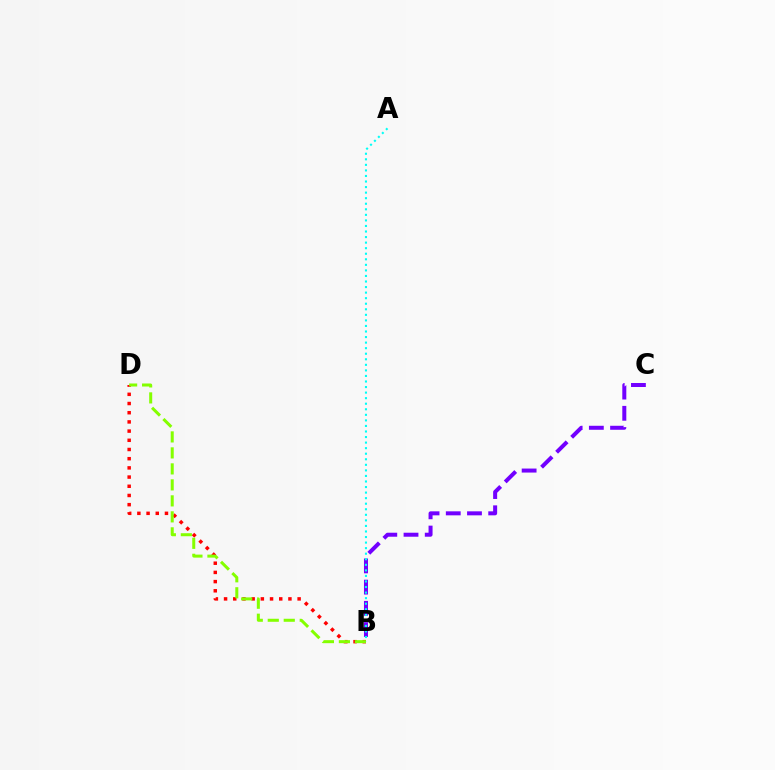{('B', 'D'): [{'color': '#ff0000', 'line_style': 'dotted', 'thickness': 2.5}, {'color': '#84ff00', 'line_style': 'dashed', 'thickness': 2.17}], ('B', 'C'): [{'color': '#7200ff', 'line_style': 'dashed', 'thickness': 2.88}], ('A', 'B'): [{'color': '#00fff6', 'line_style': 'dotted', 'thickness': 1.51}]}